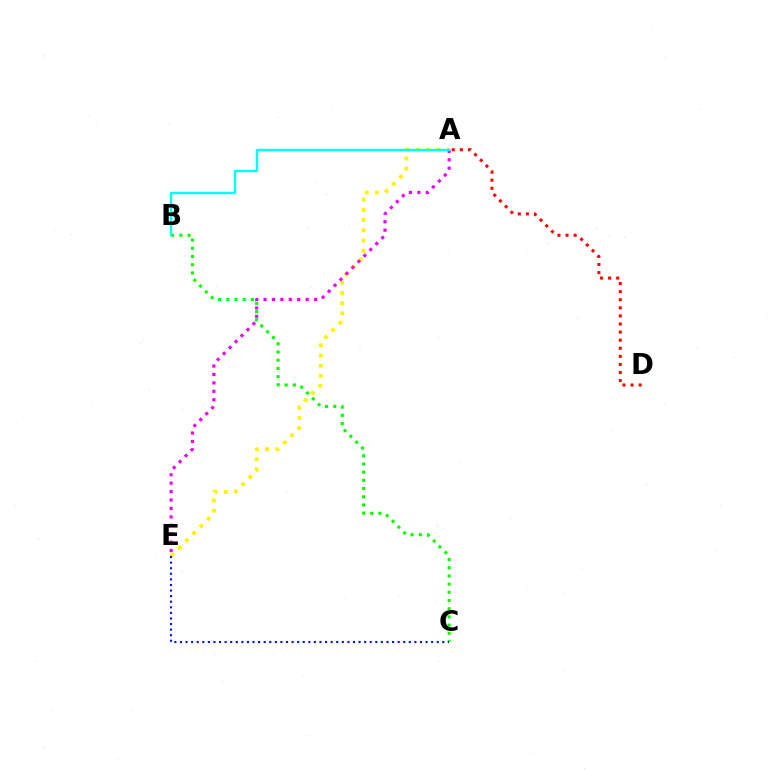{('B', 'C'): [{'color': '#08ff00', 'line_style': 'dotted', 'thickness': 2.23}], ('A', 'E'): [{'color': '#fcf500', 'line_style': 'dotted', 'thickness': 2.77}, {'color': '#ee00ff', 'line_style': 'dotted', 'thickness': 2.29}], ('A', 'B'): [{'color': '#00fff6', 'line_style': 'solid', 'thickness': 1.73}], ('C', 'E'): [{'color': '#0010ff', 'line_style': 'dotted', 'thickness': 1.52}], ('A', 'D'): [{'color': '#ff0000', 'line_style': 'dotted', 'thickness': 2.2}]}